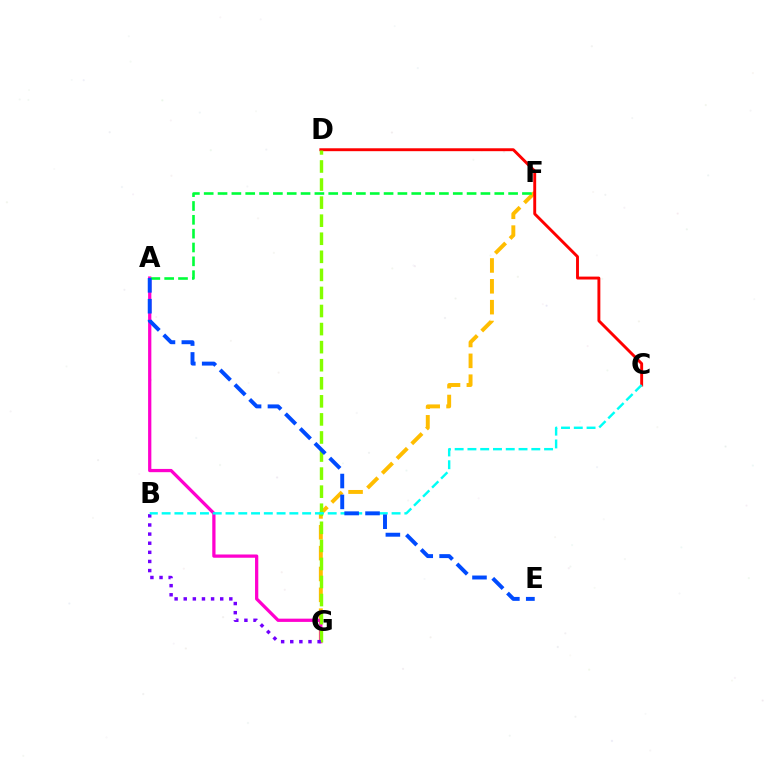{('F', 'G'): [{'color': '#ffbd00', 'line_style': 'dashed', 'thickness': 2.83}], ('A', 'G'): [{'color': '#ff00cf', 'line_style': 'solid', 'thickness': 2.34}], ('C', 'D'): [{'color': '#ff0000', 'line_style': 'solid', 'thickness': 2.09}], ('D', 'G'): [{'color': '#84ff00', 'line_style': 'dashed', 'thickness': 2.45}], ('B', 'G'): [{'color': '#7200ff', 'line_style': 'dotted', 'thickness': 2.48}], ('A', 'F'): [{'color': '#00ff39', 'line_style': 'dashed', 'thickness': 1.88}], ('B', 'C'): [{'color': '#00fff6', 'line_style': 'dashed', 'thickness': 1.74}], ('A', 'E'): [{'color': '#004bff', 'line_style': 'dashed', 'thickness': 2.83}]}